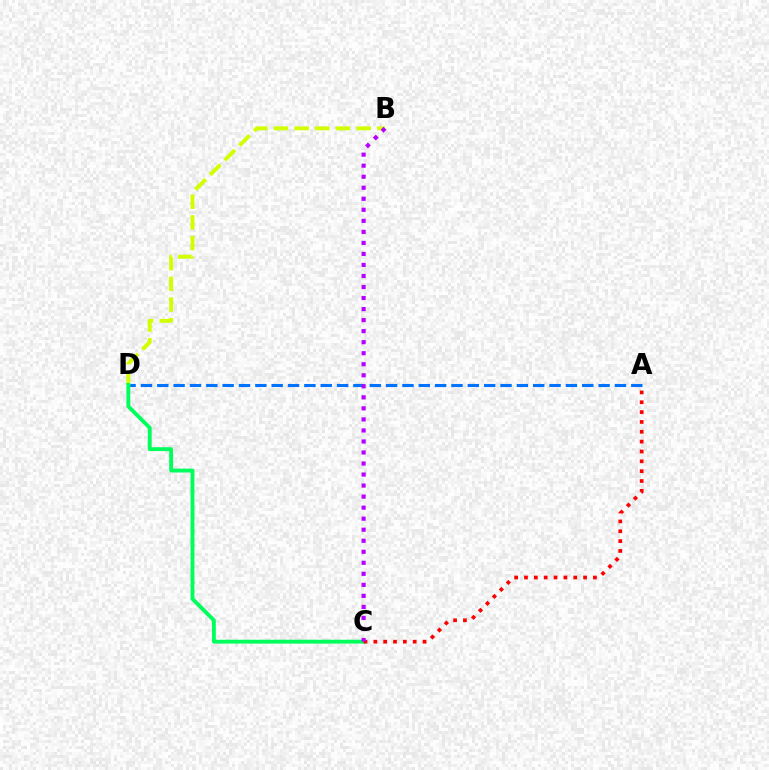{('A', 'D'): [{'color': '#0074ff', 'line_style': 'dashed', 'thickness': 2.22}], ('B', 'D'): [{'color': '#d1ff00', 'line_style': 'dashed', 'thickness': 2.81}], ('C', 'D'): [{'color': '#00ff5c', 'line_style': 'solid', 'thickness': 2.79}], ('A', 'C'): [{'color': '#ff0000', 'line_style': 'dotted', 'thickness': 2.68}], ('B', 'C'): [{'color': '#b900ff', 'line_style': 'dotted', 'thickness': 3.0}]}